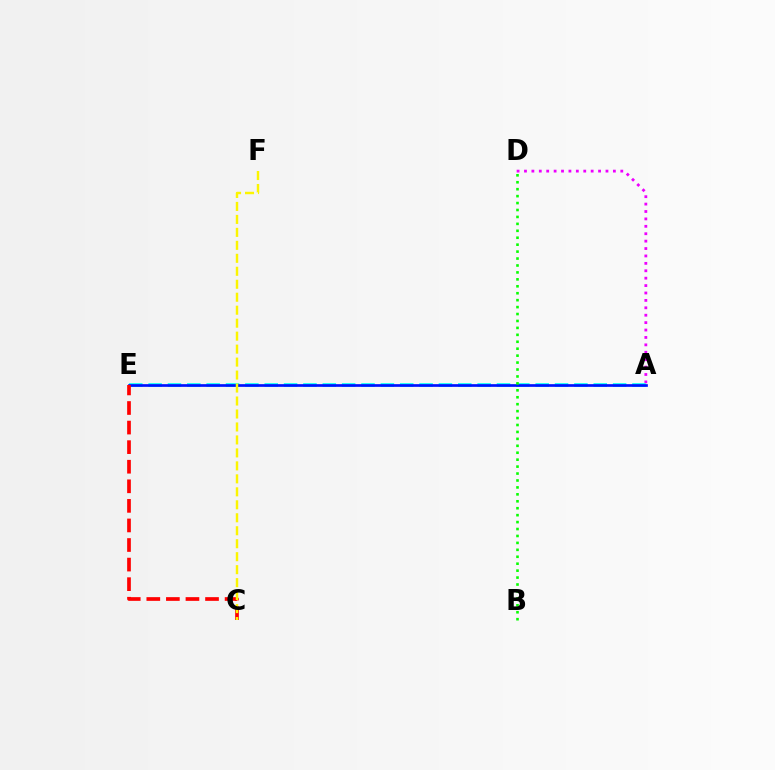{('A', 'D'): [{'color': '#ee00ff', 'line_style': 'dotted', 'thickness': 2.01}], ('A', 'E'): [{'color': '#00fff6', 'line_style': 'dashed', 'thickness': 2.63}, {'color': '#0010ff', 'line_style': 'solid', 'thickness': 1.94}], ('C', 'E'): [{'color': '#ff0000', 'line_style': 'dashed', 'thickness': 2.66}], ('B', 'D'): [{'color': '#08ff00', 'line_style': 'dotted', 'thickness': 1.88}], ('C', 'F'): [{'color': '#fcf500', 'line_style': 'dashed', 'thickness': 1.76}]}